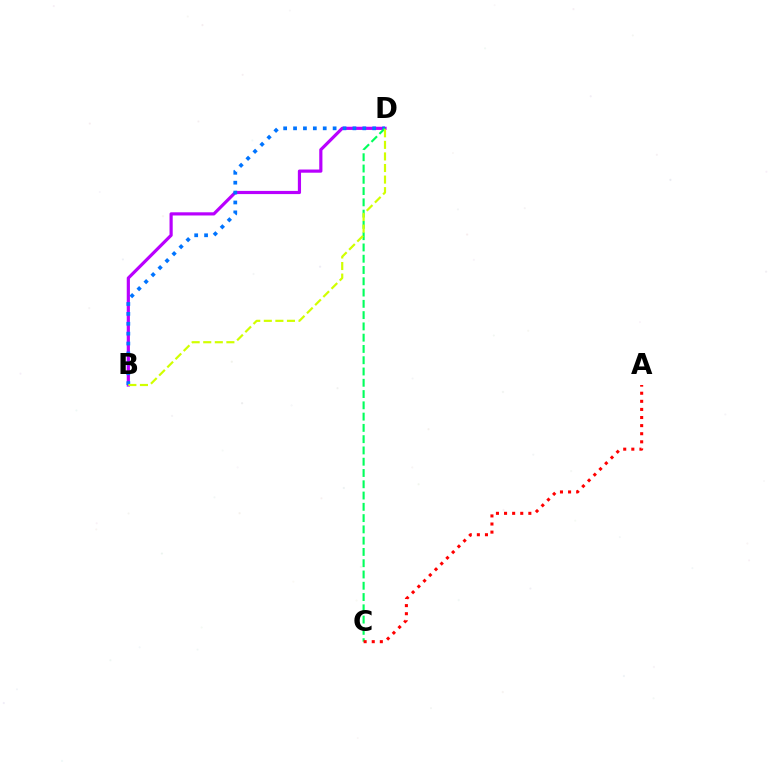{('B', 'D'): [{'color': '#b900ff', 'line_style': 'solid', 'thickness': 2.29}, {'color': '#0074ff', 'line_style': 'dotted', 'thickness': 2.69}, {'color': '#d1ff00', 'line_style': 'dashed', 'thickness': 1.57}], ('C', 'D'): [{'color': '#00ff5c', 'line_style': 'dashed', 'thickness': 1.53}], ('A', 'C'): [{'color': '#ff0000', 'line_style': 'dotted', 'thickness': 2.2}]}